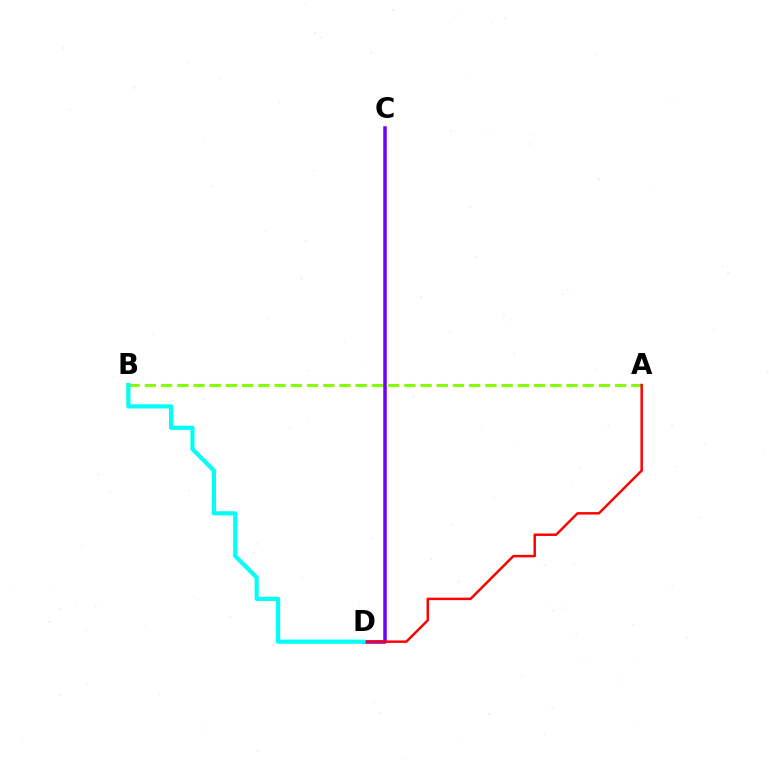{('A', 'B'): [{'color': '#84ff00', 'line_style': 'dashed', 'thickness': 2.2}], ('C', 'D'): [{'color': '#7200ff', 'line_style': 'solid', 'thickness': 2.54}], ('A', 'D'): [{'color': '#ff0000', 'line_style': 'solid', 'thickness': 1.78}], ('B', 'D'): [{'color': '#00fff6', 'line_style': 'solid', 'thickness': 3.0}]}